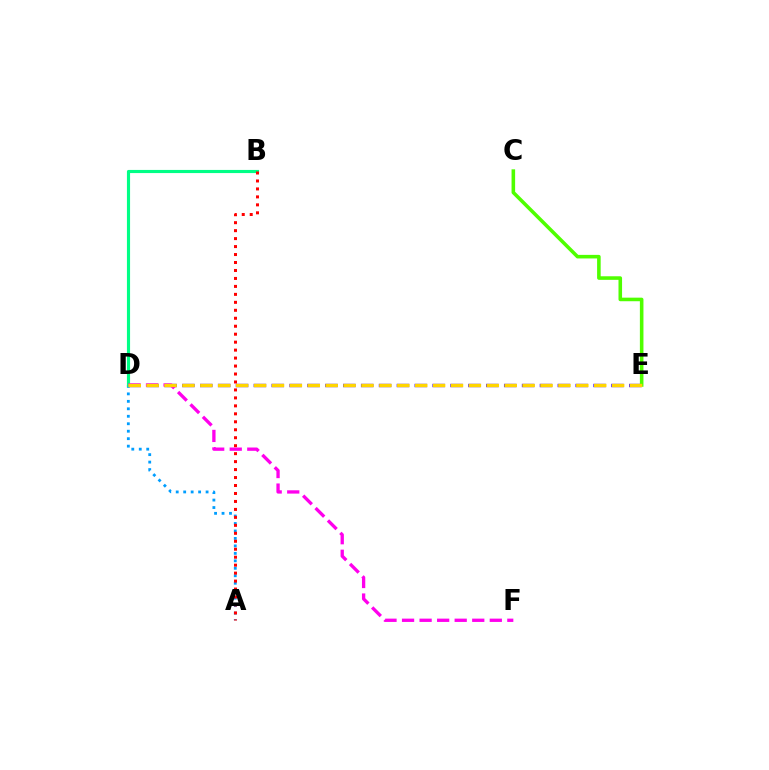{('D', 'E'): [{'color': '#3700ff', 'line_style': 'dashed', 'thickness': 2.43}, {'color': '#ffd500', 'line_style': 'dashed', 'thickness': 2.43}], ('A', 'D'): [{'color': '#009eff', 'line_style': 'dotted', 'thickness': 2.03}], ('B', 'D'): [{'color': '#00ff86', 'line_style': 'solid', 'thickness': 2.26}], ('D', 'F'): [{'color': '#ff00ed', 'line_style': 'dashed', 'thickness': 2.38}], ('C', 'E'): [{'color': '#4fff00', 'line_style': 'solid', 'thickness': 2.57}], ('A', 'B'): [{'color': '#ff0000', 'line_style': 'dotted', 'thickness': 2.16}]}